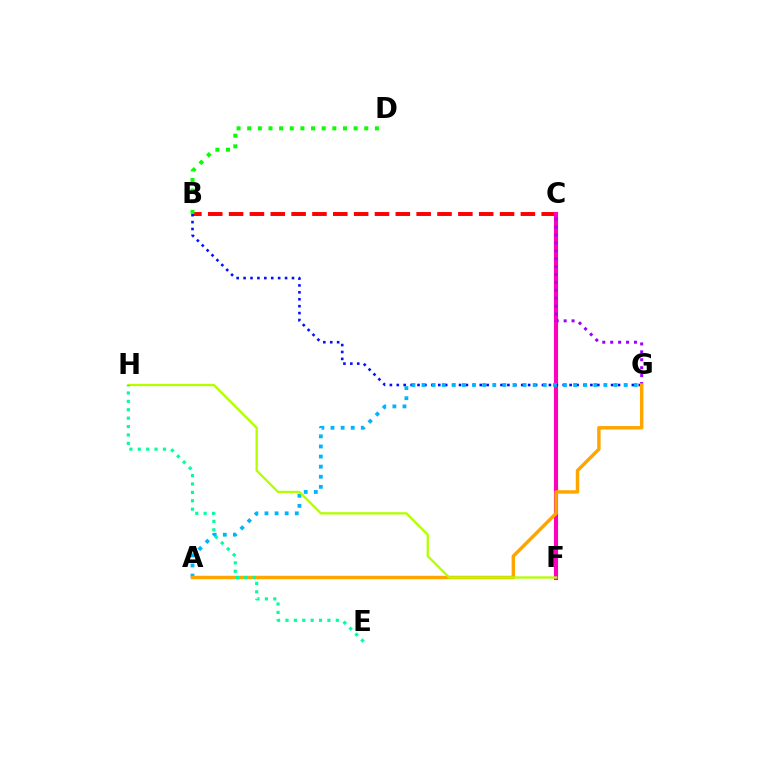{('B', 'C'): [{'color': '#ff0000', 'line_style': 'dashed', 'thickness': 2.83}], ('C', 'F'): [{'color': '#ff00bd', 'line_style': 'solid', 'thickness': 2.96}], ('B', 'G'): [{'color': '#0010ff', 'line_style': 'dotted', 'thickness': 1.88}], ('C', 'G'): [{'color': '#9b00ff', 'line_style': 'dotted', 'thickness': 2.15}], ('B', 'D'): [{'color': '#08ff00', 'line_style': 'dotted', 'thickness': 2.89}], ('A', 'G'): [{'color': '#00b5ff', 'line_style': 'dotted', 'thickness': 2.75}, {'color': '#ffa500', 'line_style': 'solid', 'thickness': 2.47}], ('F', 'H'): [{'color': '#b3ff00', 'line_style': 'solid', 'thickness': 1.66}], ('E', 'H'): [{'color': '#00ff9d', 'line_style': 'dotted', 'thickness': 2.28}]}